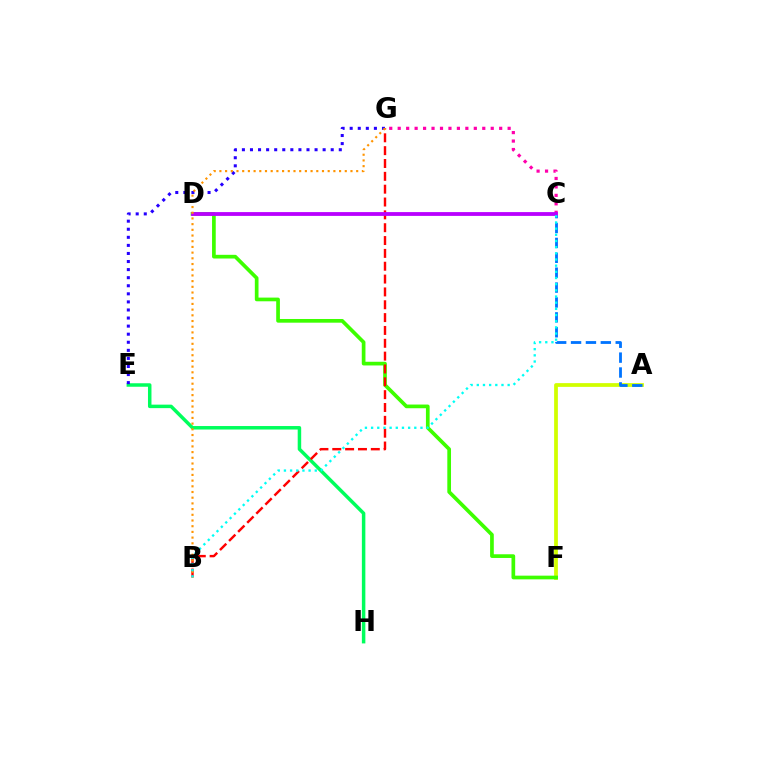{('A', 'F'): [{'color': '#d1ff00', 'line_style': 'solid', 'thickness': 2.7}], ('D', 'F'): [{'color': '#3dff00', 'line_style': 'solid', 'thickness': 2.66}], ('C', 'G'): [{'color': '#ff00ac', 'line_style': 'dotted', 'thickness': 2.3}], ('E', 'H'): [{'color': '#00ff5c', 'line_style': 'solid', 'thickness': 2.51}], ('E', 'G'): [{'color': '#2500ff', 'line_style': 'dotted', 'thickness': 2.19}], ('B', 'G'): [{'color': '#ff0000', 'line_style': 'dashed', 'thickness': 1.74}, {'color': '#ff9400', 'line_style': 'dotted', 'thickness': 1.55}], ('A', 'C'): [{'color': '#0074ff', 'line_style': 'dashed', 'thickness': 2.02}], ('C', 'D'): [{'color': '#b900ff', 'line_style': 'solid', 'thickness': 2.74}], ('B', 'C'): [{'color': '#00fff6', 'line_style': 'dotted', 'thickness': 1.68}]}